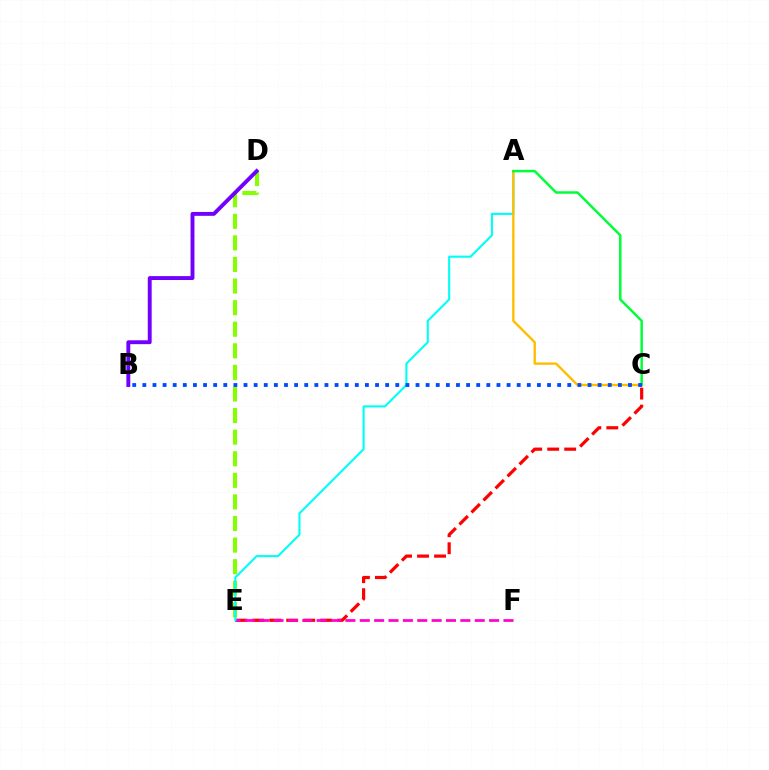{('C', 'E'): [{'color': '#ff0000', 'line_style': 'dashed', 'thickness': 2.31}], ('D', 'E'): [{'color': '#84ff00', 'line_style': 'dashed', 'thickness': 2.93}], ('E', 'F'): [{'color': '#ff00cf', 'line_style': 'dashed', 'thickness': 1.95}], ('A', 'E'): [{'color': '#00fff6', 'line_style': 'solid', 'thickness': 1.52}], ('A', 'C'): [{'color': '#ffbd00', 'line_style': 'solid', 'thickness': 1.7}, {'color': '#00ff39', 'line_style': 'solid', 'thickness': 1.79}], ('B', 'D'): [{'color': '#7200ff', 'line_style': 'solid', 'thickness': 2.8}], ('B', 'C'): [{'color': '#004bff', 'line_style': 'dotted', 'thickness': 2.75}]}